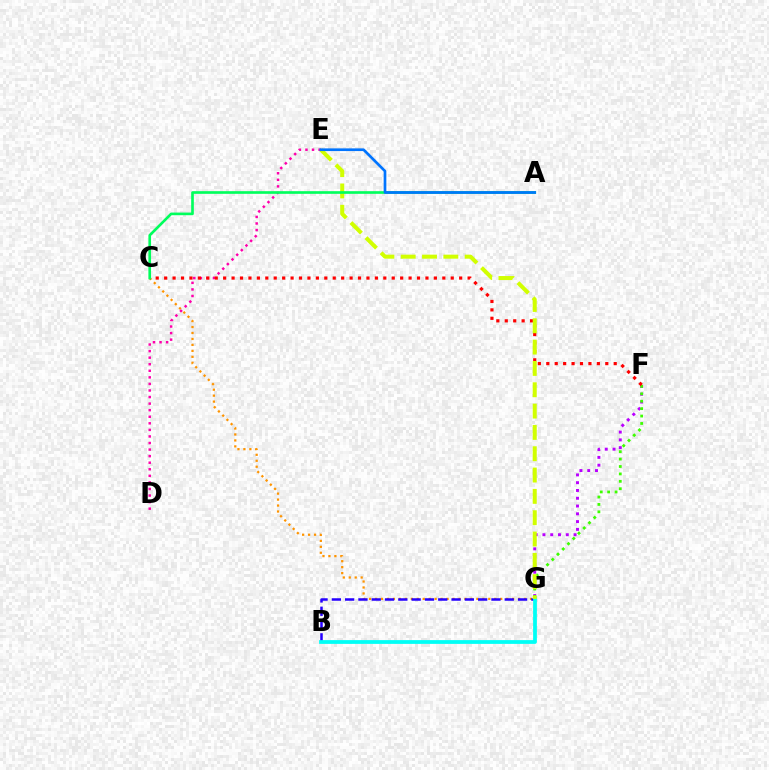{('C', 'G'): [{'color': '#ff9400', 'line_style': 'dotted', 'thickness': 1.62}], ('F', 'G'): [{'color': '#b900ff', 'line_style': 'dotted', 'thickness': 2.11}, {'color': '#3dff00', 'line_style': 'dotted', 'thickness': 2.01}], ('B', 'G'): [{'color': '#2500ff', 'line_style': 'dashed', 'thickness': 1.81}, {'color': '#00fff6', 'line_style': 'solid', 'thickness': 2.71}], ('D', 'E'): [{'color': '#ff00ac', 'line_style': 'dotted', 'thickness': 1.78}], ('C', 'F'): [{'color': '#ff0000', 'line_style': 'dotted', 'thickness': 2.29}], ('E', 'G'): [{'color': '#d1ff00', 'line_style': 'dashed', 'thickness': 2.9}], ('A', 'C'): [{'color': '#00ff5c', 'line_style': 'solid', 'thickness': 1.91}], ('A', 'E'): [{'color': '#0074ff', 'line_style': 'solid', 'thickness': 1.93}]}